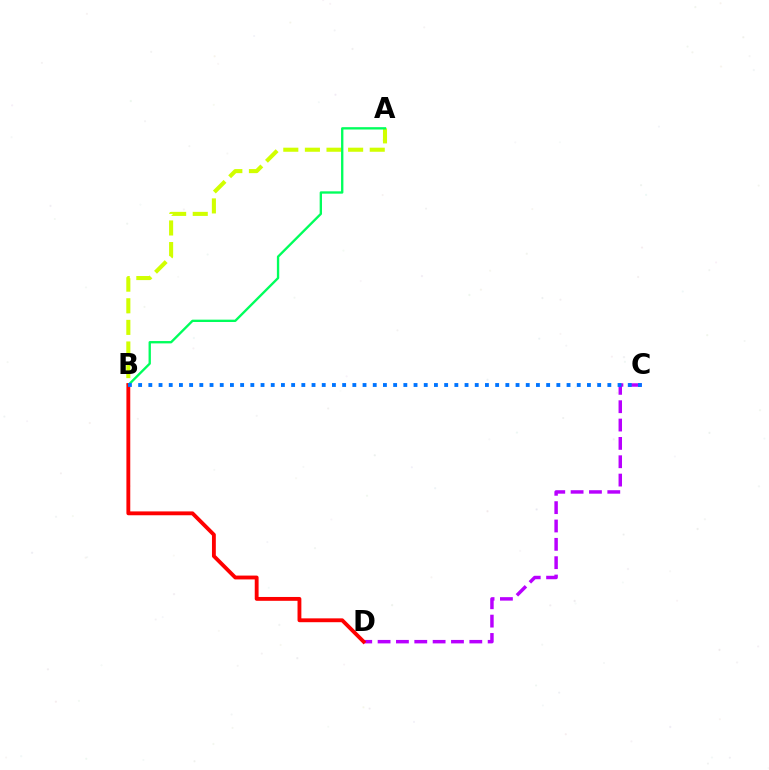{('A', 'B'): [{'color': '#d1ff00', 'line_style': 'dashed', 'thickness': 2.94}, {'color': '#00ff5c', 'line_style': 'solid', 'thickness': 1.69}], ('C', 'D'): [{'color': '#b900ff', 'line_style': 'dashed', 'thickness': 2.49}], ('B', 'D'): [{'color': '#ff0000', 'line_style': 'solid', 'thickness': 2.77}], ('B', 'C'): [{'color': '#0074ff', 'line_style': 'dotted', 'thickness': 2.77}]}